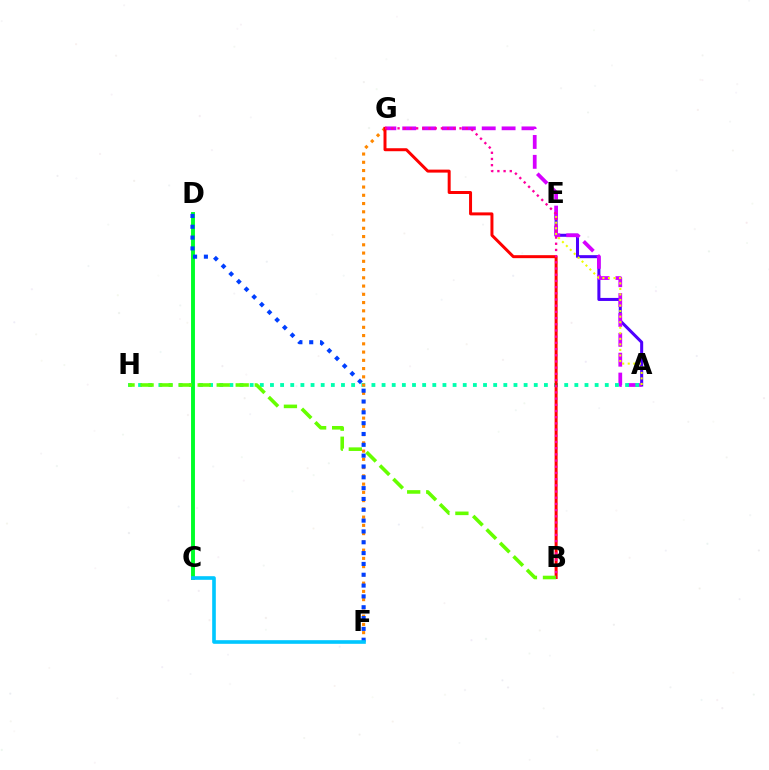{('A', 'E'): [{'color': '#4f00ff', 'line_style': 'solid', 'thickness': 2.19}, {'color': '#eeff00', 'line_style': 'dotted', 'thickness': 1.51}], ('A', 'G'): [{'color': '#d600ff', 'line_style': 'dashed', 'thickness': 2.7}], ('A', 'H'): [{'color': '#00ffaf', 'line_style': 'dotted', 'thickness': 2.76}], ('C', 'D'): [{'color': '#00ff27', 'line_style': 'solid', 'thickness': 2.81}], ('F', 'G'): [{'color': '#ff8800', 'line_style': 'dotted', 'thickness': 2.24}], ('B', 'G'): [{'color': '#ff0000', 'line_style': 'solid', 'thickness': 2.15}, {'color': '#ff00a0', 'line_style': 'dotted', 'thickness': 1.68}], ('D', 'F'): [{'color': '#003fff', 'line_style': 'dotted', 'thickness': 2.94}], ('C', 'F'): [{'color': '#00c7ff', 'line_style': 'solid', 'thickness': 2.62}], ('B', 'H'): [{'color': '#66ff00', 'line_style': 'dashed', 'thickness': 2.58}]}